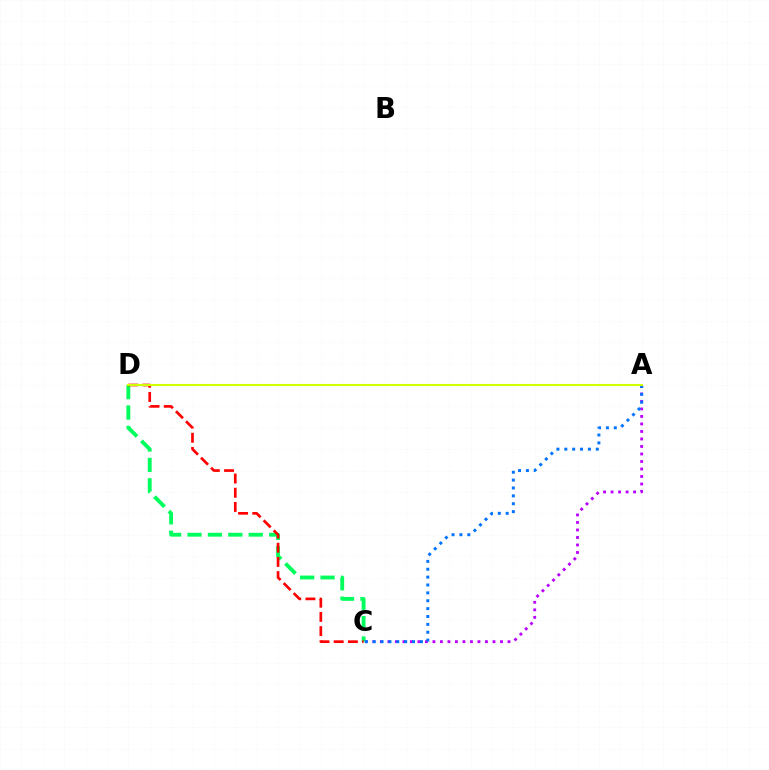{('A', 'C'): [{'color': '#b900ff', 'line_style': 'dotted', 'thickness': 2.04}, {'color': '#0074ff', 'line_style': 'dotted', 'thickness': 2.14}], ('C', 'D'): [{'color': '#00ff5c', 'line_style': 'dashed', 'thickness': 2.77}, {'color': '#ff0000', 'line_style': 'dashed', 'thickness': 1.93}], ('A', 'D'): [{'color': '#d1ff00', 'line_style': 'solid', 'thickness': 1.5}]}